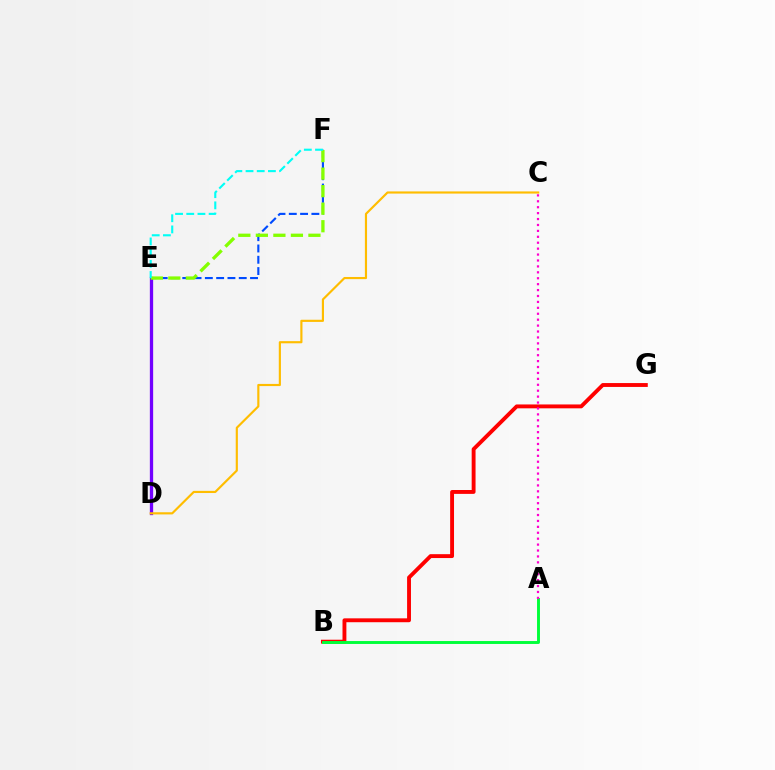{('D', 'E'): [{'color': '#7200ff', 'line_style': 'solid', 'thickness': 2.37}], ('B', 'G'): [{'color': '#ff0000', 'line_style': 'solid', 'thickness': 2.79}], ('E', 'F'): [{'color': '#004bff', 'line_style': 'dashed', 'thickness': 1.53}, {'color': '#84ff00', 'line_style': 'dashed', 'thickness': 2.38}, {'color': '#00fff6', 'line_style': 'dashed', 'thickness': 1.52}], ('A', 'B'): [{'color': '#00ff39', 'line_style': 'solid', 'thickness': 2.1}], ('C', 'D'): [{'color': '#ffbd00', 'line_style': 'solid', 'thickness': 1.55}], ('A', 'C'): [{'color': '#ff00cf', 'line_style': 'dotted', 'thickness': 1.61}]}